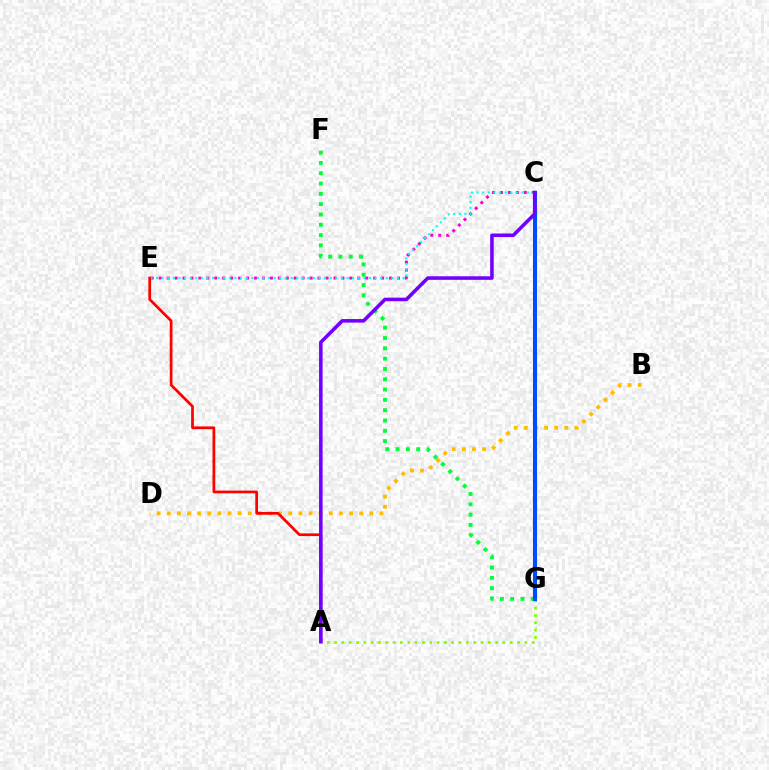{('F', 'G'): [{'color': '#00ff39', 'line_style': 'dotted', 'thickness': 2.8}], ('A', 'G'): [{'color': '#84ff00', 'line_style': 'dotted', 'thickness': 1.99}], ('C', 'E'): [{'color': '#ff00cf', 'line_style': 'dotted', 'thickness': 2.16}, {'color': '#00fff6', 'line_style': 'dotted', 'thickness': 1.52}], ('B', 'D'): [{'color': '#ffbd00', 'line_style': 'dotted', 'thickness': 2.75}], ('A', 'E'): [{'color': '#ff0000', 'line_style': 'solid', 'thickness': 1.97}], ('C', 'G'): [{'color': '#004bff', 'line_style': 'solid', 'thickness': 2.94}], ('A', 'C'): [{'color': '#7200ff', 'line_style': 'solid', 'thickness': 2.57}]}